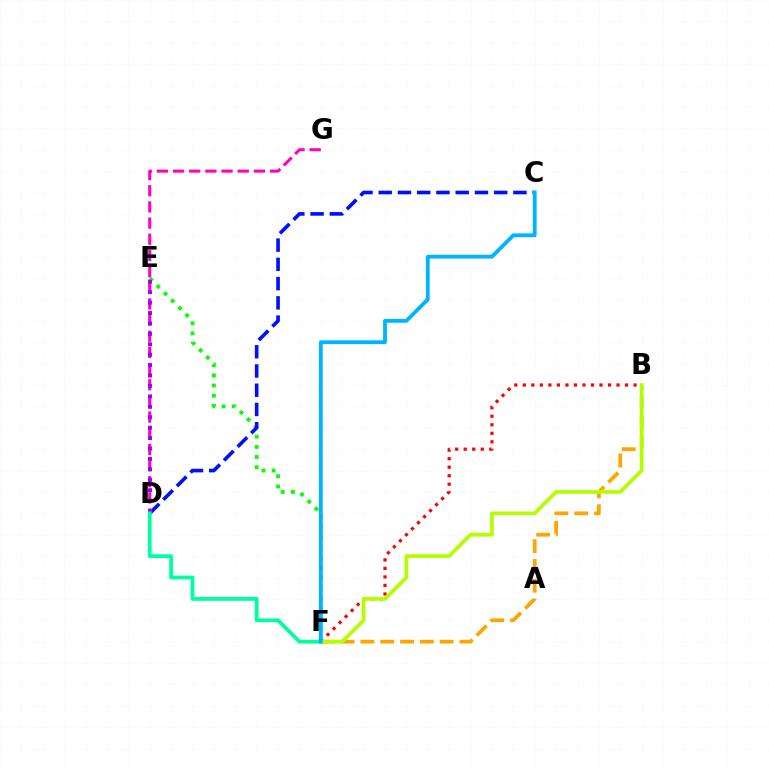{('E', 'F'): [{'color': '#08ff00', 'line_style': 'dotted', 'thickness': 2.76}], ('C', 'D'): [{'color': '#0010ff', 'line_style': 'dashed', 'thickness': 2.61}], ('D', 'G'): [{'color': '#ff00bd', 'line_style': 'dashed', 'thickness': 2.2}], ('D', 'E'): [{'color': '#9b00ff', 'line_style': 'dotted', 'thickness': 2.83}], ('D', 'F'): [{'color': '#00ff9d', 'line_style': 'solid', 'thickness': 2.73}], ('B', 'F'): [{'color': '#ff0000', 'line_style': 'dotted', 'thickness': 2.31}, {'color': '#ffa500', 'line_style': 'dashed', 'thickness': 2.69}, {'color': '#b3ff00', 'line_style': 'solid', 'thickness': 2.67}], ('C', 'F'): [{'color': '#00b5ff', 'line_style': 'solid', 'thickness': 2.75}]}